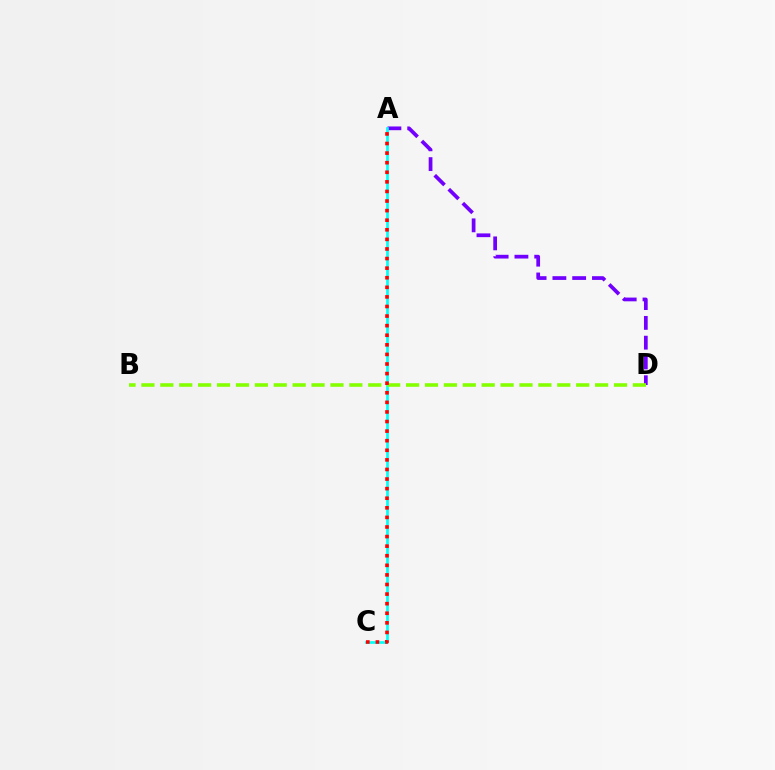{('A', 'D'): [{'color': '#7200ff', 'line_style': 'dashed', 'thickness': 2.69}], ('A', 'C'): [{'color': '#00fff6', 'line_style': 'solid', 'thickness': 1.94}, {'color': '#ff0000', 'line_style': 'dotted', 'thickness': 2.6}], ('B', 'D'): [{'color': '#84ff00', 'line_style': 'dashed', 'thickness': 2.57}]}